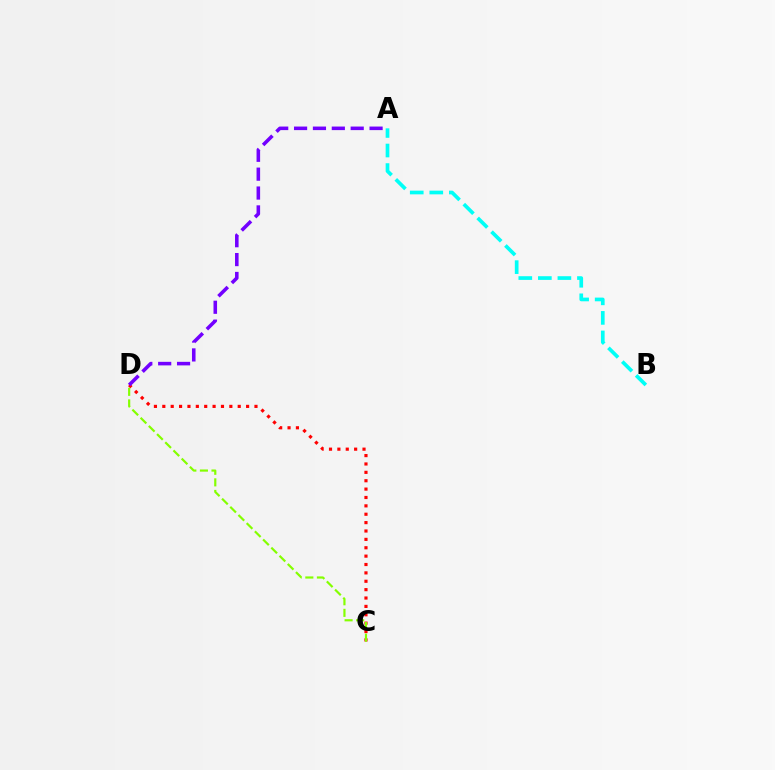{('C', 'D'): [{'color': '#ff0000', 'line_style': 'dotted', 'thickness': 2.28}, {'color': '#84ff00', 'line_style': 'dashed', 'thickness': 1.57}], ('A', 'D'): [{'color': '#7200ff', 'line_style': 'dashed', 'thickness': 2.56}], ('A', 'B'): [{'color': '#00fff6', 'line_style': 'dashed', 'thickness': 2.66}]}